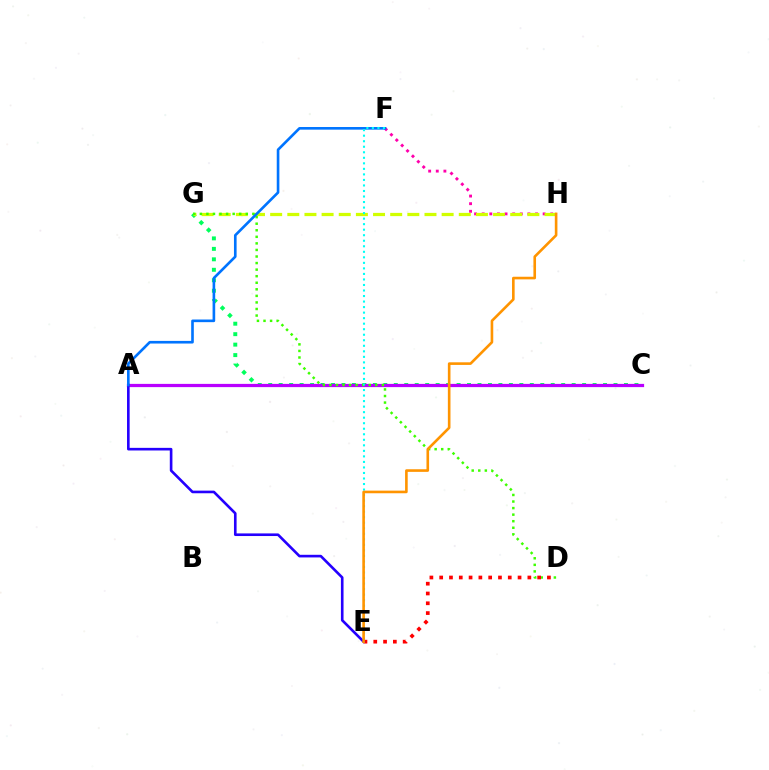{('C', 'G'): [{'color': '#00ff5c', 'line_style': 'dotted', 'thickness': 2.84}], ('F', 'H'): [{'color': '#ff00ac', 'line_style': 'dotted', 'thickness': 2.07}], ('G', 'H'): [{'color': '#d1ff00', 'line_style': 'dashed', 'thickness': 2.33}], ('A', 'C'): [{'color': '#b900ff', 'line_style': 'solid', 'thickness': 2.33}], ('D', 'G'): [{'color': '#3dff00', 'line_style': 'dotted', 'thickness': 1.78}], ('D', 'E'): [{'color': '#ff0000', 'line_style': 'dotted', 'thickness': 2.66}], ('A', 'E'): [{'color': '#2500ff', 'line_style': 'solid', 'thickness': 1.89}], ('A', 'F'): [{'color': '#0074ff', 'line_style': 'solid', 'thickness': 1.9}], ('E', 'F'): [{'color': '#00fff6', 'line_style': 'dotted', 'thickness': 1.5}], ('E', 'H'): [{'color': '#ff9400', 'line_style': 'solid', 'thickness': 1.89}]}